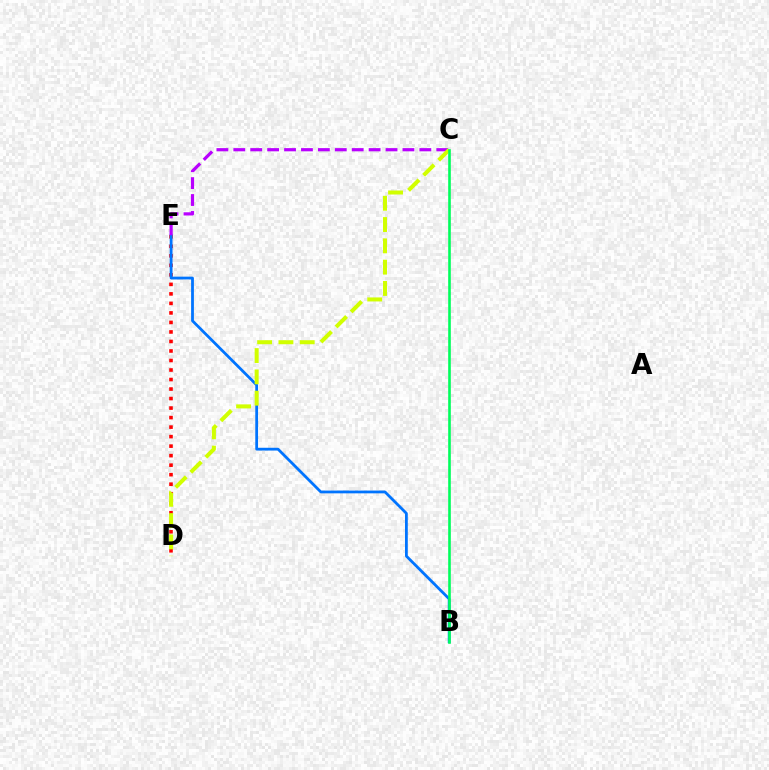{('D', 'E'): [{'color': '#ff0000', 'line_style': 'dotted', 'thickness': 2.59}], ('B', 'E'): [{'color': '#0074ff', 'line_style': 'solid', 'thickness': 2.01}], ('C', 'E'): [{'color': '#b900ff', 'line_style': 'dashed', 'thickness': 2.3}], ('C', 'D'): [{'color': '#d1ff00', 'line_style': 'dashed', 'thickness': 2.89}], ('B', 'C'): [{'color': '#00ff5c', 'line_style': 'solid', 'thickness': 1.89}]}